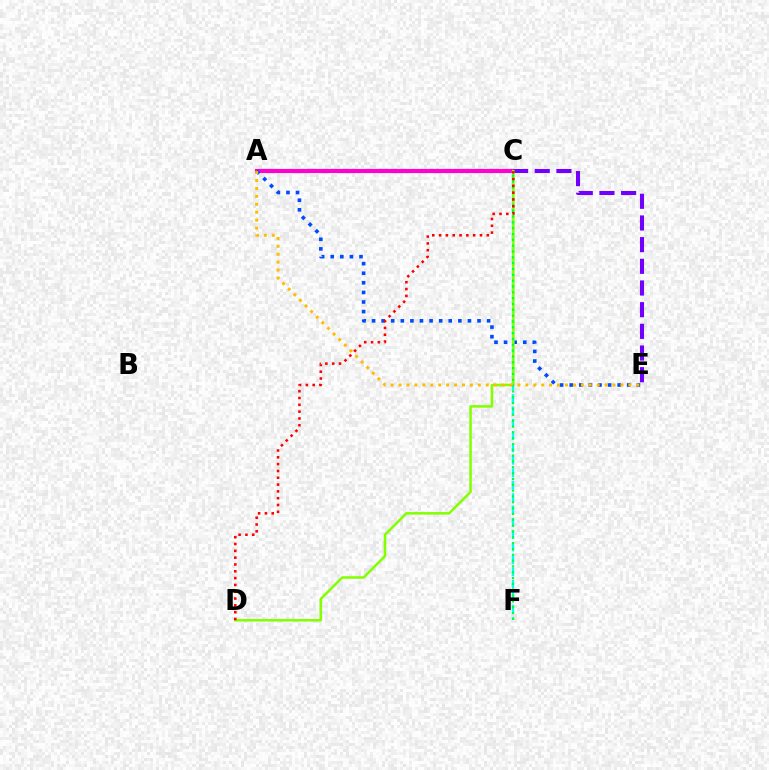{('A', 'C'): [{'color': '#ff00cf', 'line_style': 'solid', 'thickness': 2.99}], ('C', 'E'): [{'color': '#7200ff', 'line_style': 'dashed', 'thickness': 2.94}], ('A', 'E'): [{'color': '#004bff', 'line_style': 'dotted', 'thickness': 2.61}, {'color': '#ffbd00', 'line_style': 'dotted', 'thickness': 2.15}], ('C', 'F'): [{'color': '#00fff6', 'line_style': 'dashed', 'thickness': 1.68}, {'color': '#00ff39', 'line_style': 'dotted', 'thickness': 1.58}], ('C', 'D'): [{'color': '#84ff00', 'line_style': 'solid', 'thickness': 1.81}, {'color': '#ff0000', 'line_style': 'dotted', 'thickness': 1.85}]}